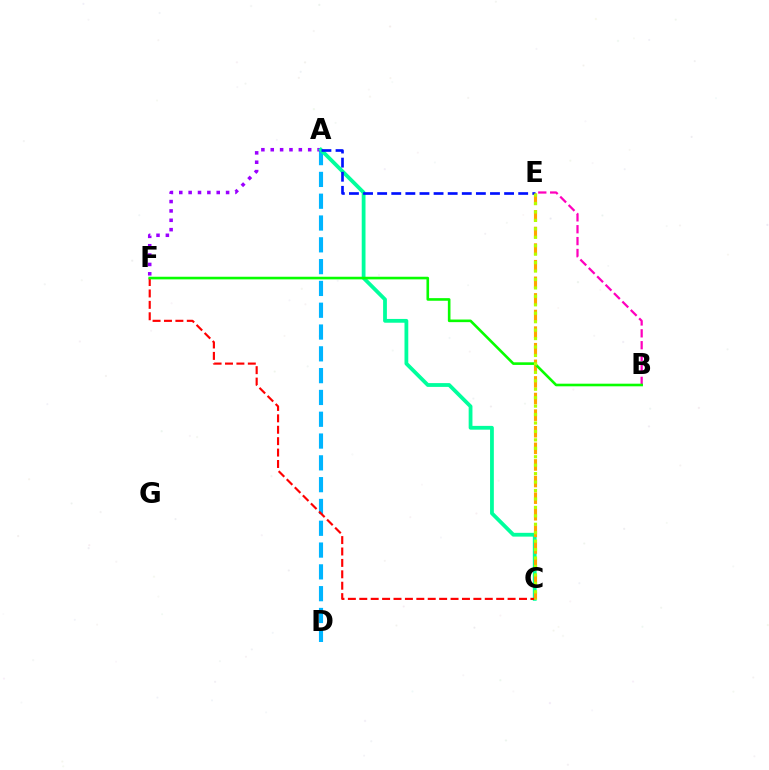{('A', 'D'): [{'color': '#00b5ff', 'line_style': 'dashed', 'thickness': 2.96}], ('A', 'F'): [{'color': '#9b00ff', 'line_style': 'dotted', 'thickness': 2.54}], ('B', 'E'): [{'color': '#ff00bd', 'line_style': 'dashed', 'thickness': 1.61}], ('A', 'C'): [{'color': '#00ff9d', 'line_style': 'solid', 'thickness': 2.73}], ('C', 'F'): [{'color': '#ff0000', 'line_style': 'dashed', 'thickness': 1.55}], ('C', 'E'): [{'color': '#ffa500', 'line_style': 'dashed', 'thickness': 2.26}, {'color': '#b3ff00', 'line_style': 'dotted', 'thickness': 2.29}], ('B', 'F'): [{'color': '#08ff00', 'line_style': 'solid', 'thickness': 1.88}], ('A', 'E'): [{'color': '#0010ff', 'line_style': 'dashed', 'thickness': 1.92}]}